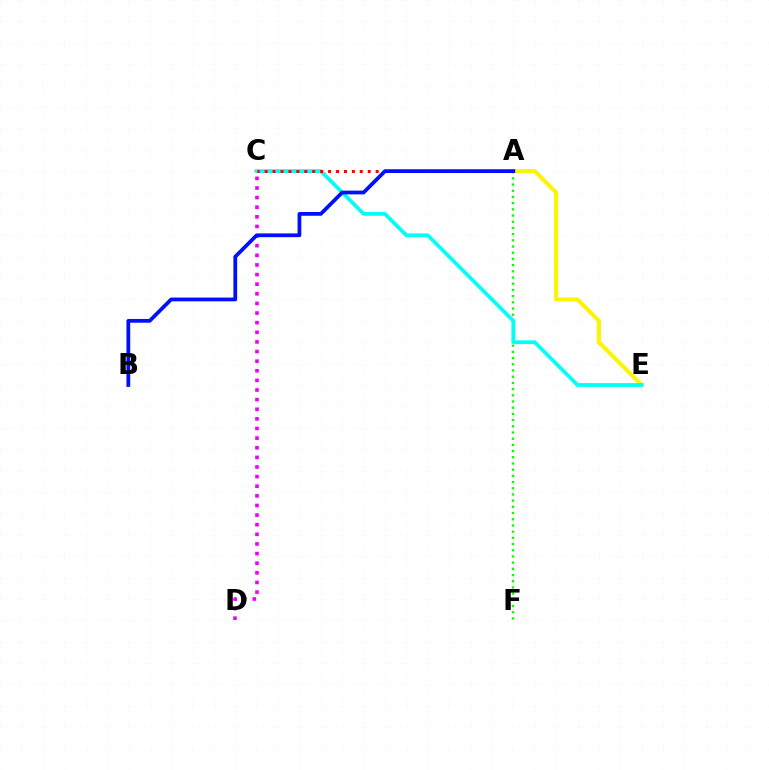{('A', 'E'): [{'color': '#fcf500', 'line_style': 'solid', 'thickness': 2.93}], ('C', 'D'): [{'color': '#ee00ff', 'line_style': 'dotted', 'thickness': 2.61}], ('A', 'F'): [{'color': '#08ff00', 'line_style': 'dotted', 'thickness': 1.68}], ('C', 'E'): [{'color': '#00fff6', 'line_style': 'solid', 'thickness': 2.71}], ('A', 'C'): [{'color': '#ff0000', 'line_style': 'dotted', 'thickness': 2.15}], ('A', 'B'): [{'color': '#0010ff', 'line_style': 'solid', 'thickness': 2.71}]}